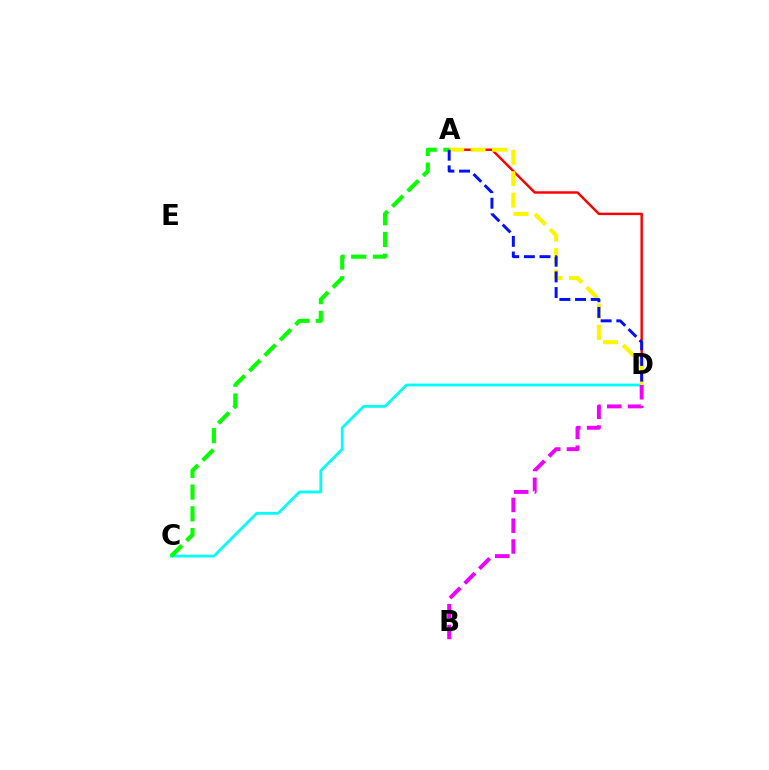{('C', 'D'): [{'color': '#00fff6', 'line_style': 'solid', 'thickness': 2.01}], ('A', 'D'): [{'color': '#ff0000', 'line_style': 'solid', 'thickness': 1.76}, {'color': '#fcf500', 'line_style': 'dashed', 'thickness': 2.91}, {'color': '#0010ff', 'line_style': 'dashed', 'thickness': 2.13}], ('A', 'C'): [{'color': '#08ff00', 'line_style': 'dashed', 'thickness': 2.96}], ('B', 'D'): [{'color': '#ee00ff', 'line_style': 'dashed', 'thickness': 2.82}]}